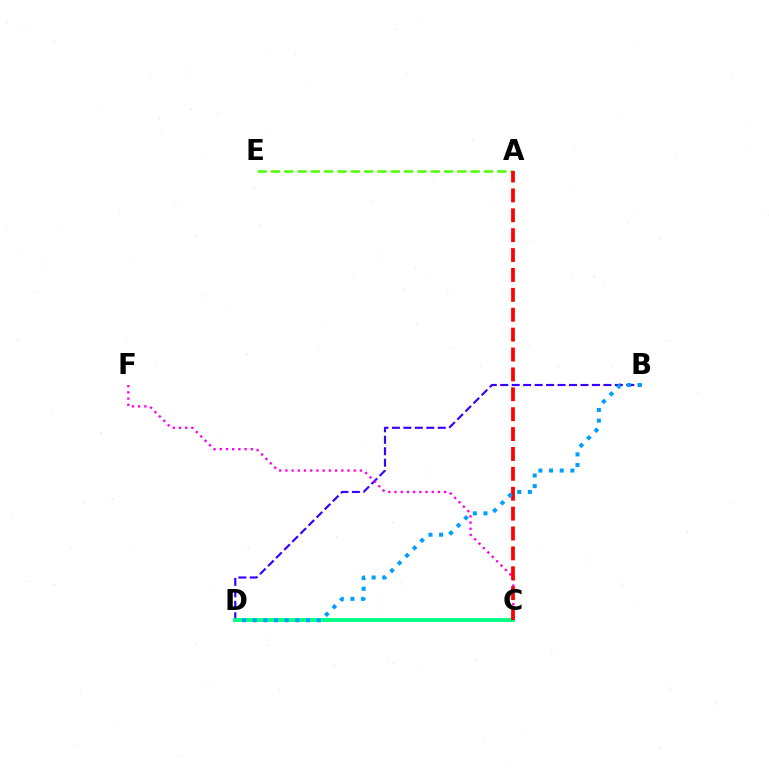{('B', 'D'): [{'color': '#3700ff', 'line_style': 'dashed', 'thickness': 1.56}, {'color': '#009eff', 'line_style': 'dotted', 'thickness': 2.89}], ('C', 'F'): [{'color': '#ff00ed', 'line_style': 'dotted', 'thickness': 1.69}], ('C', 'D'): [{'color': '#ffd500', 'line_style': 'dotted', 'thickness': 2.02}, {'color': '#00ff86', 'line_style': 'solid', 'thickness': 2.78}], ('A', 'E'): [{'color': '#4fff00', 'line_style': 'dashed', 'thickness': 1.81}], ('A', 'C'): [{'color': '#ff0000', 'line_style': 'dashed', 'thickness': 2.7}]}